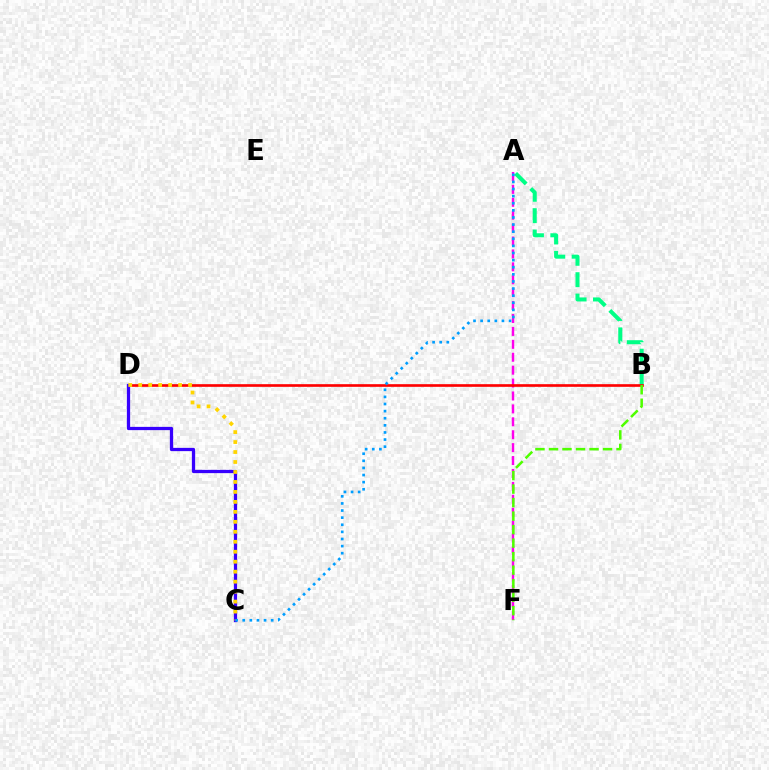{('A', 'F'): [{'color': '#ff00ed', 'line_style': 'dashed', 'thickness': 1.75}], ('A', 'B'): [{'color': '#00ff86', 'line_style': 'dashed', 'thickness': 2.9}], ('B', 'D'): [{'color': '#ff0000', 'line_style': 'solid', 'thickness': 1.91}], ('C', 'D'): [{'color': '#3700ff', 'line_style': 'solid', 'thickness': 2.35}, {'color': '#ffd500', 'line_style': 'dotted', 'thickness': 2.71}], ('B', 'F'): [{'color': '#4fff00', 'line_style': 'dashed', 'thickness': 1.84}], ('A', 'C'): [{'color': '#009eff', 'line_style': 'dotted', 'thickness': 1.93}]}